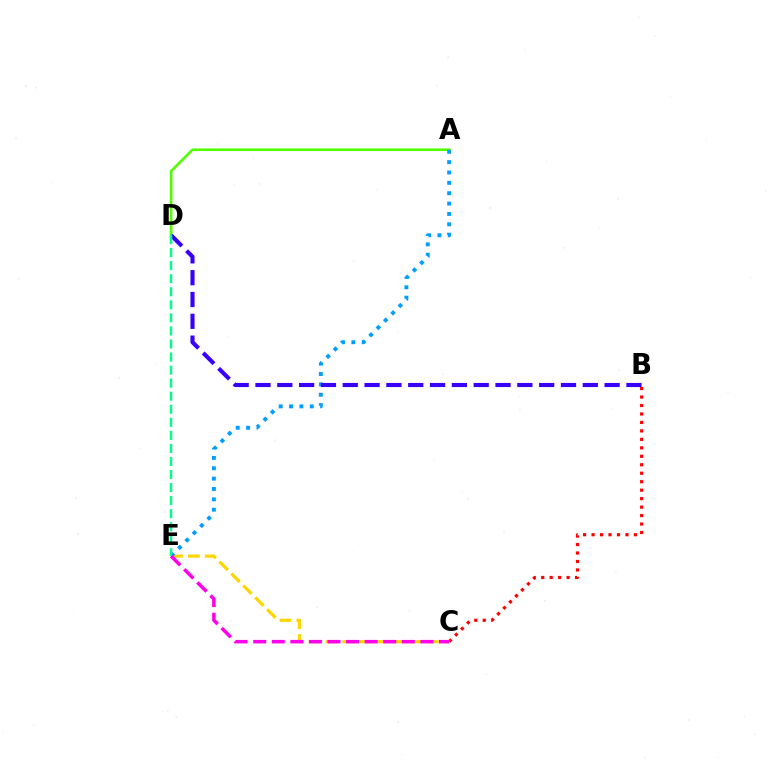{('C', 'E'): [{'color': '#ffd500', 'line_style': 'dashed', 'thickness': 2.29}, {'color': '#ff00ed', 'line_style': 'dashed', 'thickness': 2.52}], ('A', 'D'): [{'color': '#4fff00', 'line_style': 'solid', 'thickness': 1.89}], ('A', 'E'): [{'color': '#009eff', 'line_style': 'dotted', 'thickness': 2.81}], ('B', 'D'): [{'color': '#3700ff', 'line_style': 'dashed', 'thickness': 2.96}], ('B', 'C'): [{'color': '#ff0000', 'line_style': 'dotted', 'thickness': 2.3}], ('D', 'E'): [{'color': '#00ff86', 'line_style': 'dashed', 'thickness': 1.77}]}